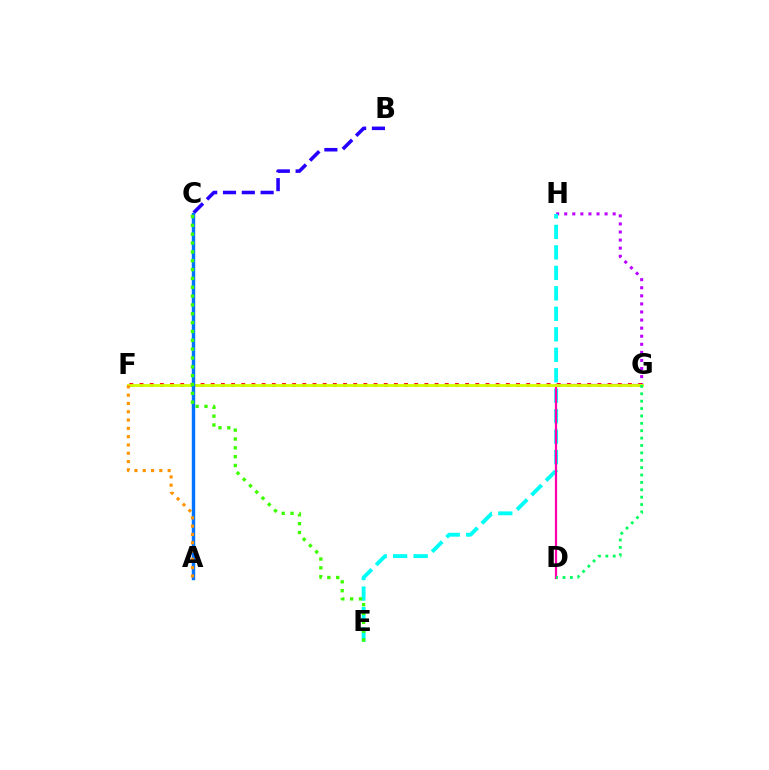{('B', 'C'): [{'color': '#2500ff', 'line_style': 'dashed', 'thickness': 2.55}], ('G', 'H'): [{'color': '#b900ff', 'line_style': 'dotted', 'thickness': 2.19}], ('E', 'H'): [{'color': '#00fff6', 'line_style': 'dashed', 'thickness': 2.78}], ('F', 'G'): [{'color': '#ff0000', 'line_style': 'dotted', 'thickness': 2.76}, {'color': '#d1ff00', 'line_style': 'solid', 'thickness': 2.03}], ('D', 'G'): [{'color': '#ff00ac', 'line_style': 'solid', 'thickness': 1.59}, {'color': '#00ff5c', 'line_style': 'dotted', 'thickness': 2.01}], ('A', 'C'): [{'color': '#0074ff', 'line_style': 'solid', 'thickness': 2.46}], ('C', 'E'): [{'color': '#3dff00', 'line_style': 'dotted', 'thickness': 2.4}], ('A', 'F'): [{'color': '#ff9400', 'line_style': 'dotted', 'thickness': 2.26}]}